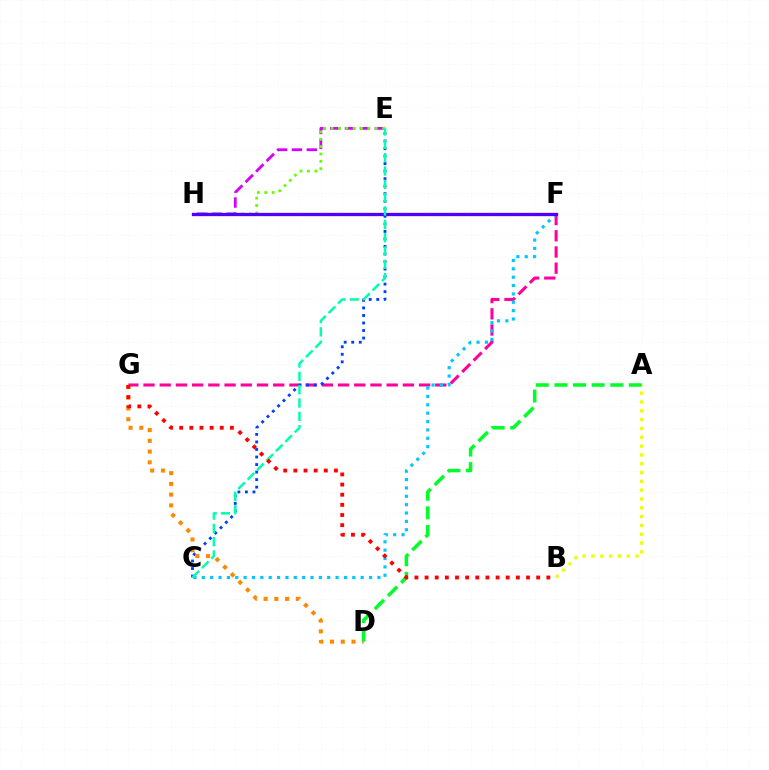{('F', 'G'): [{'color': '#ff00a0', 'line_style': 'dashed', 'thickness': 2.2}], ('C', 'F'): [{'color': '#00c7ff', 'line_style': 'dotted', 'thickness': 2.27}], ('C', 'E'): [{'color': '#003fff', 'line_style': 'dotted', 'thickness': 2.05}, {'color': '#00ffaf', 'line_style': 'dashed', 'thickness': 1.81}], ('A', 'B'): [{'color': '#eeff00', 'line_style': 'dotted', 'thickness': 2.4}], ('D', 'G'): [{'color': '#ff8800', 'line_style': 'dotted', 'thickness': 2.92}], ('E', 'H'): [{'color': '#d600ff', 'line_style': 'dashed', 'thickness': 2.02}, {'color': '#66ff00', 'line_style': 'dotted', 'thickness': 2.0}], ('F', 'H'): [{'color': '#4f00ff', 'line_style': 'solid', 'thickness': 2.38}], ('A', 'D'): [{'color': '#00ff27', 'line_style': 'dashed', 'thickness': 2.53}], ('B', 'G'): [{'color': '#ff0000', 'line_style': 'dotted', 'thickness': 2.76}]}